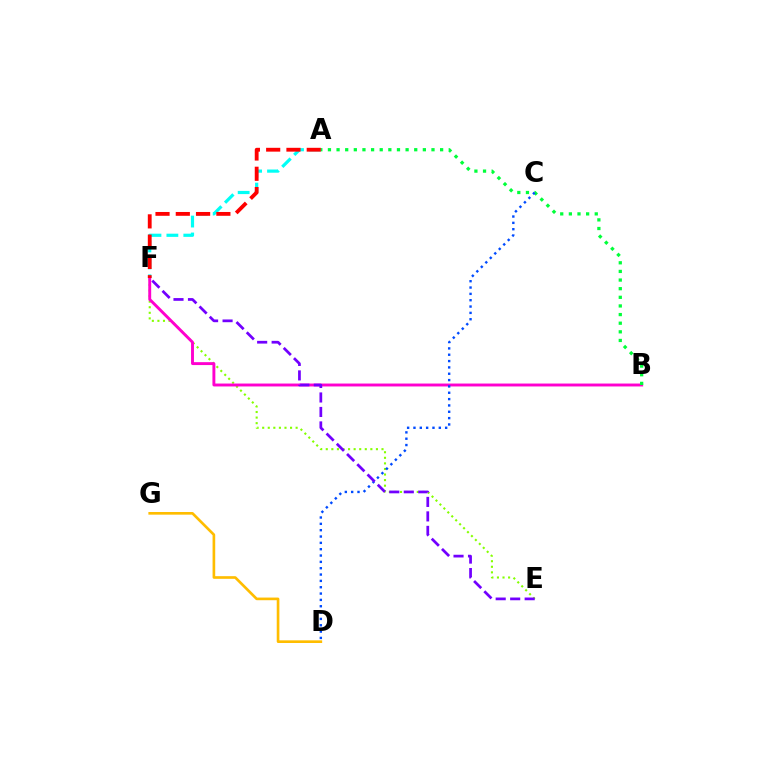{('A', 'F'): [{'color': '#00fff6', 'line_style': 'dashed', 'thickness': 2.3}, {'color': '#ff0000', 'line_style': 'dashed', 'thickness': 2.76}], ('D', 'G'): [{'color': '#ffbd00', 'line_style': 'solid', 'thickness': 1.91}], ('E', 'F'): [{'color': '#84ff00', 'line_style': 'dotted', 'thickness': 1.51}, {'color': '#7200ff', 'line_style': 'dashed', 'thickness': 1.97}], ('B', 'F'): [{'color': '#ff00cf', 'line_style': 'solid', 'thickness': 2.1}], ('A', 'B'): [{'color': '#00ff39', 'line_style': 'dotted', 'thickness': 2.34}], ('C', 'D'): [{'color': '#004bff', 'line_style': 'dotted', 'thickness': 1.72}]}